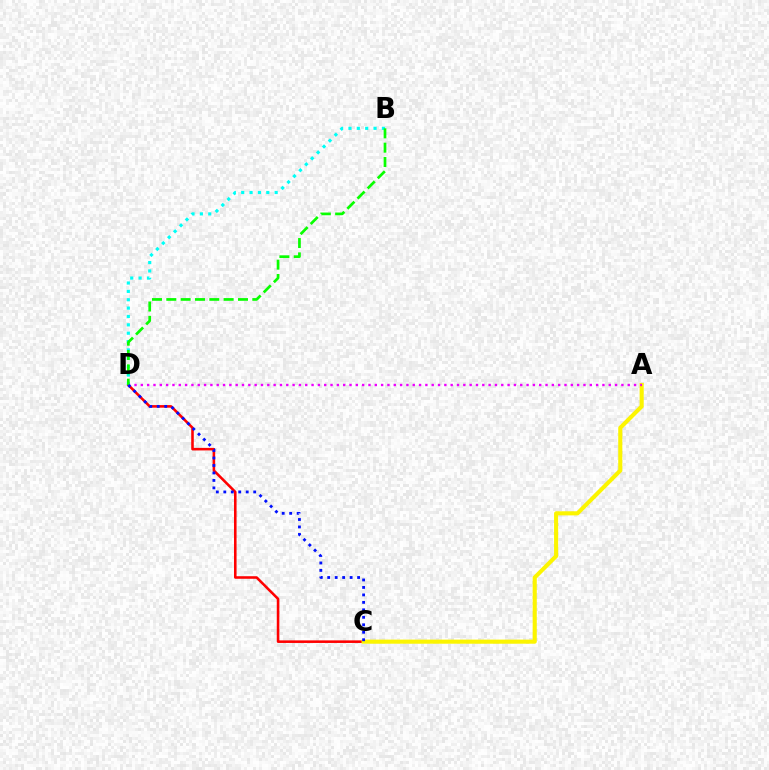{('C', 'D'): [{'color': '#ff0000', 'line_style': 'solid', 'thickness': 1.85}, {'color': '#0010ff', 'line_style': 'dotted', 'thickness': 2.03}], ('B', 'D'): [{'color': '#00fff6', 'line_style': 'dotted', 'thickness': 2.27}, {'color': '#08ff00', 'line_style': 'dashed', 'thickness': 1.95}], ('A', 'C'): [{'color': '#fcf500', 'line_style': 'solid', 'thickness': 2.95}], ('A', 'D'): [{'color': '#ee00ff', 'line_style': 'dotted', 'thickness': 1.72}]}